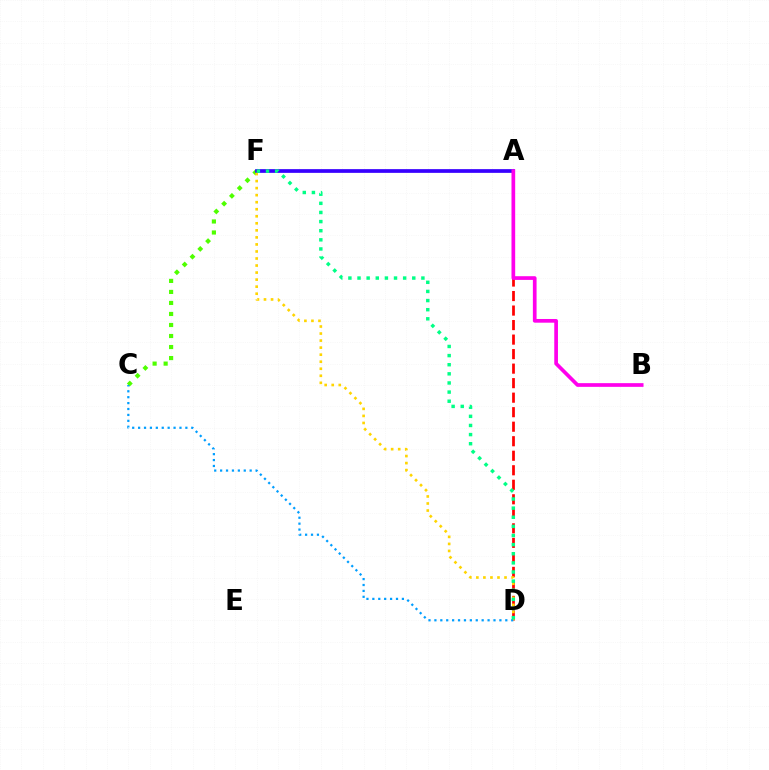{('C', 'F'): [{'color': '#4fff00', 'line_style': 'dotted', 'thickness': 2.99}], ('A', 'D'): [{'color': '#ff0000', 'line_style': 'dashed', 'thickness': 1.97}], ('A', 'F'): [{'color': '#3700ff', 'line_style': 'solid', 'thickness': 2.68}], ('D', 'F'): [{'color': '#ffd500', 'line_style': 'dotted', 'thickness': 1.91}, {'color': '#00ff86', 'line_style': 'dotted', 'thickness': 2.48}], ('C', 'D'): [{'color': '#009eff', 'line_style': 'dotted', 'thickness': 1.61}], ('A', 'B'): [{'color': '#ff00ed', 'line_style': 'solid', 'thickness': 2.66}]}